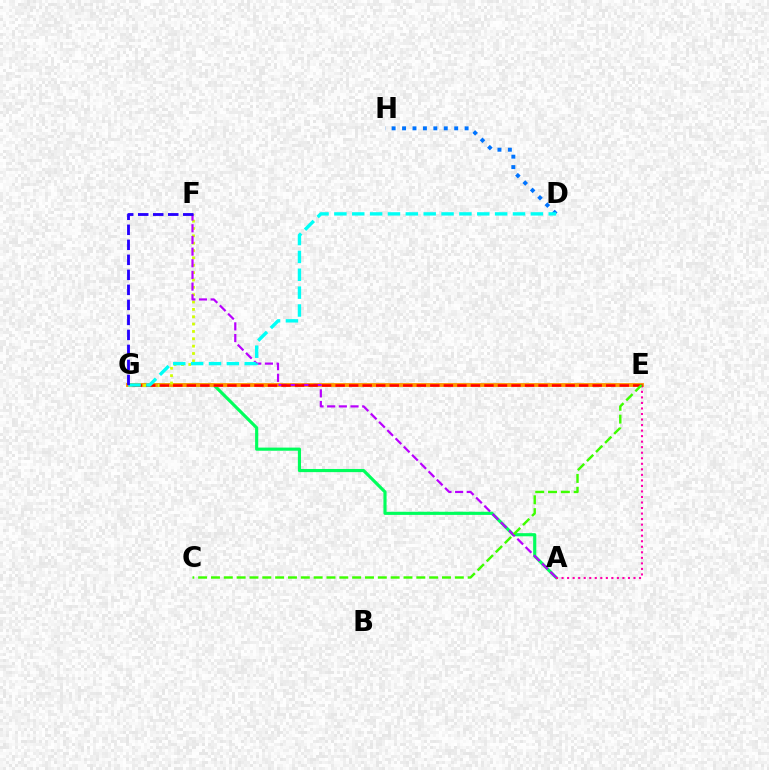{('A', 'G'): [{'color': '#00ff5c', 'line_style': 'solid', 'thickness': 2.26}], ('D', 'H'): [{'color': '#0074ff', 'line_style': 'dotted', 'thickness': 2.83}], ('E', 'G'): [{'color': '#ff9400', 'line_style': 'solid', 'thickness': 2.77}, {'color': '#ff0000', 'line_style': 'dashed', 'thickness': 1.84}], ('A', 'E'): [{'color': '#ff00ac', 'line_style': 'dotted', 'thickness': 1.5}], ('F', 'G'): [{'color': '#d1ff00', 'line_style': 'dotted', 'thickness': 2.0}, {'color': '#2500ff', 'line_style': 'dashed', 'thickness': 2.04}], ('A', 'F'): [{'color': '#b900ff', 'line_style': 'dashed', 'thickness': 1.59}], ('D', 'G'): [{'color': '#00fff6', 'line_style': 'dashed', 'thickness': 2.43}], ('C', 'E'): [{'color': '#3dff00', 'line_style': 'dashed', 'thickness': 1.74}]}